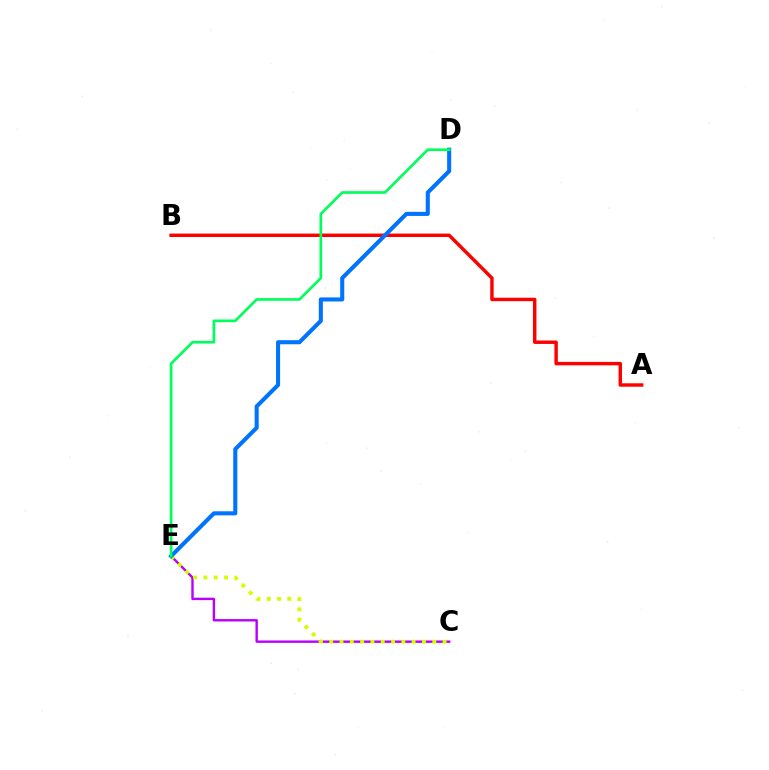{('A', 'B'): [{'color': '#ff0000', 'line_style': 'solid', 'thickness': 2.47}], ('C', 'E'): [{'color': '#b900ff', 'line_style': 'solid', 'thickness': 1.73}, {'color': '#d1ff00', 'line_style': 'dotted', 'thickness': 2.8}], ('D', 'E'): [{'color': '#0074ff', 'line_style': 'solid', 'thickness': 2.93}, {'color': '#00ff5c', 'line_style': 'solid', 'thickness': 1.93}]}